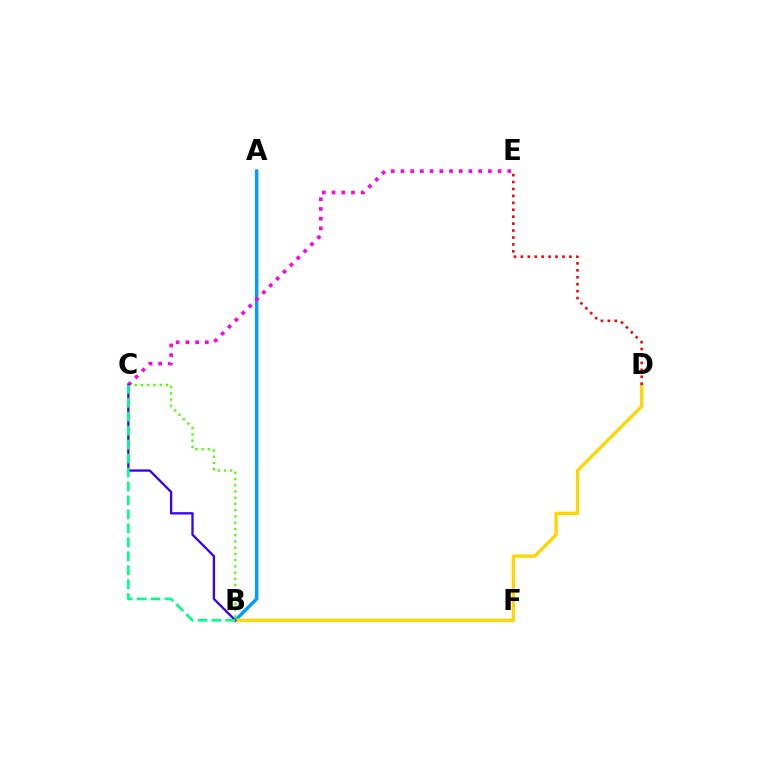{('A', 'B'): [{'color': '#009eff', 'line_style': 'solid', 'thickness': 2.49}], ('B', 'D'): [{'color': '#ffd500', 'line_style': 'solid', 'thickness': 2.36}], ('B', 'C'): [{'color': '#4fff00', 'line_style': 'dotted', 'thickness': 1.7}, {'color': '#3700ff', 'line_style': 'solid', 'thickness': 1.66}, {'color': '#00ff86', 'line_style': 'dashed', 'thickness': 1.9}], ('C', 'E'): [{'color': '#ff00ed', 'line_style': 'dotted', 'thickness': 2.64}], ('D', 'E'): [{'color': '#ff0000', 'line_style': 'dotted', 'thickness': 1.88}]}